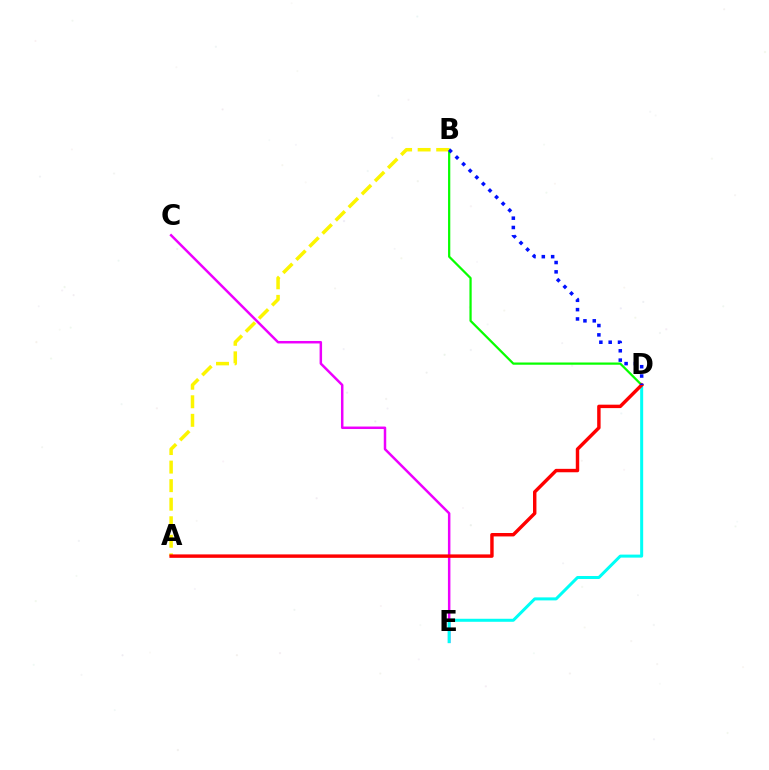{('C', 'E'): [{'color': '#ee00ff', 'line_style': 'solid', 'thickness': 1.79}], ('D', 'E'): [{'color': '#00fff6', 'line_style': 'solid', 'thickness': 2.17}], ('B', 'D'): [{'color': '#08ff00', 'line_style': 'solid', 'thickness': 1.61}, {'color': '#0010ff', 'line_style': 'dotted', 'thickness': 2.53}], ('A', 'B'): [{'color': '#fcf500', 'line_style': 'dashed', 'thickness': 2.52}], ('A', 'D'): [{'color': '#ff0000', 'line_style': 'solid', 'thickness': 2.47}]}